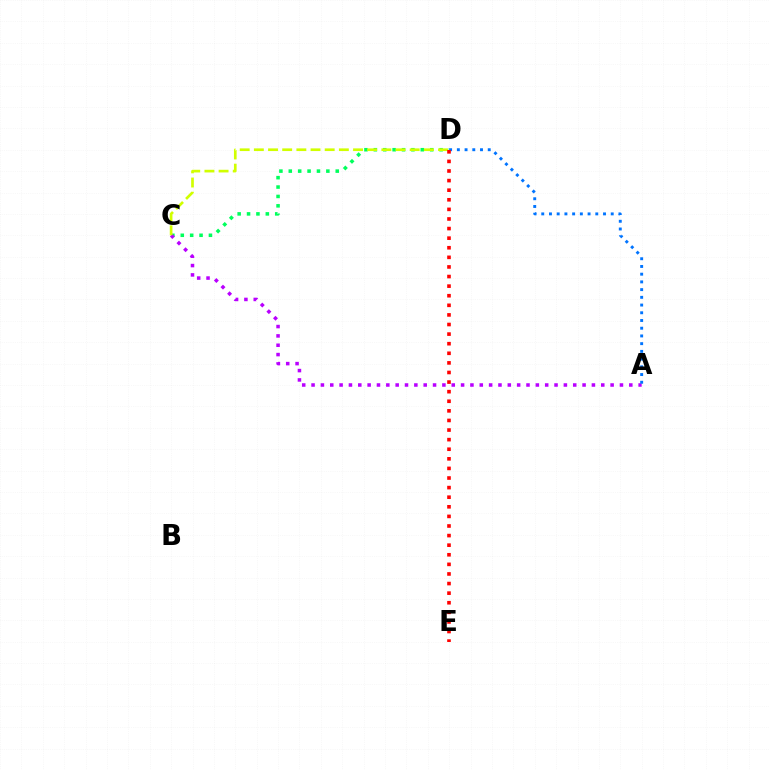{('C', 'D'): [{'color': '#00ff5c', 'line_style': 'dotted', 'thickness': 2.55}, {'color': '#d1ff00', 'line_style': 'dashed', 'thickness': 1.92}], ('A', 'C'): [{'color': '#b900ff', 'line_style': 'dotted', 'thickness': 2.54}], ('A', 'D'): [{'color': '#0074ff', 'line_style': 'dotted', 'thickness': 2.1}], ('D', 'E'): [{'color': '#ff0000', 'line_style': 'dotted', 'thickness': 2.61}]}